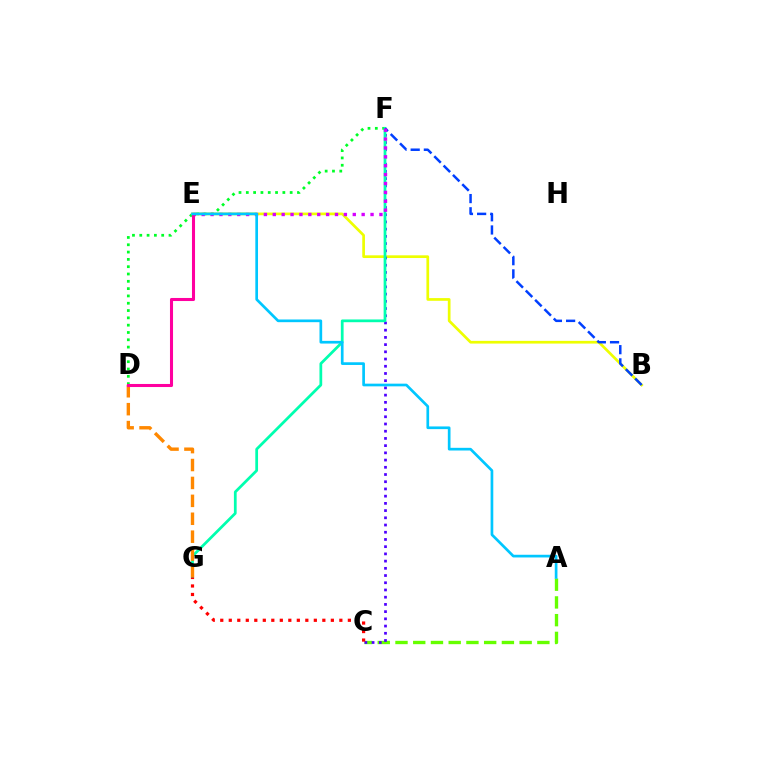{('D', 'F'): [{'color': '#00ff27', 'line_style': 'dotted', 'thickness': 1.99}], ('A', 'C'): [{'color': '#66ff00', 'line_style': 'dashed', 'thickness': 2.41}], ('B', 'E'): [{'color': '#eeff00', 'line_style': 'solid', 'thickness': 1.95}], ('C', 'F'): [{'color': '#4f00ff', 'line_style': 'dotted', 'thickness': 1.96}], ('F', 'G'): [{'color': '#00ffaf', 'line_style': 'solid', 'thickness': 1.98}], ('D', 'G'): [{'color': '#ff8800', 'line_style': 'dashed', 'thickness': 2.43}], ('B', 'F'): [{'color': '#003fff', 'line_style': 'dashed', 'thickness': 1.79}], ('E', 'F'): [{'color': '#d600ff', 'line_style': 'dotted', 'thickness': 2.41}], ('C', 'G'): [{'color': '#ff0000', 'line_style': 'dotted', 'thickness': 2.31}], ('D', 'E'): [{'color': '#ff00a0', 'line_style': 'solid', 'thickness': 2.21}], ('A', 'E'): [{'color': '#00c7ff', 'line_style': 'solid', 'thickness': 1.94}]}